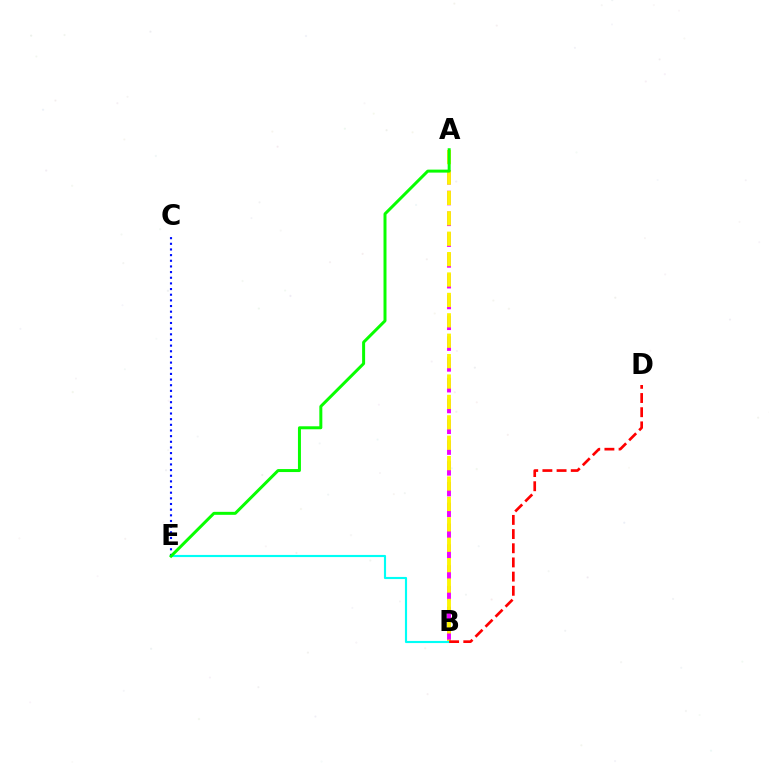{('A', 'B'): [{'color': '#ee00ff', 'line_style': 'dashed', 'thickness': 2.83}, {'color': '#fcf500', 'line_style': 'dashed', 'thickness': 2.77}], ('B', 'E'): [{'color': '#00fff6', 'line_style': 'solid', 'thickness': 1.54}], ('C', 'E'): [{'color': '#0010ff', 'line_style': 'dotted', 'thickness': 1.54}], ('B', 'D'): [{'color': '#ff0000', 'line_style': 'dashed', 'thickness': 1.93}], ('A', 'E'): [{'color': '#08ff00', 'line_style': 'solid', 'thickness': 2.15}]}